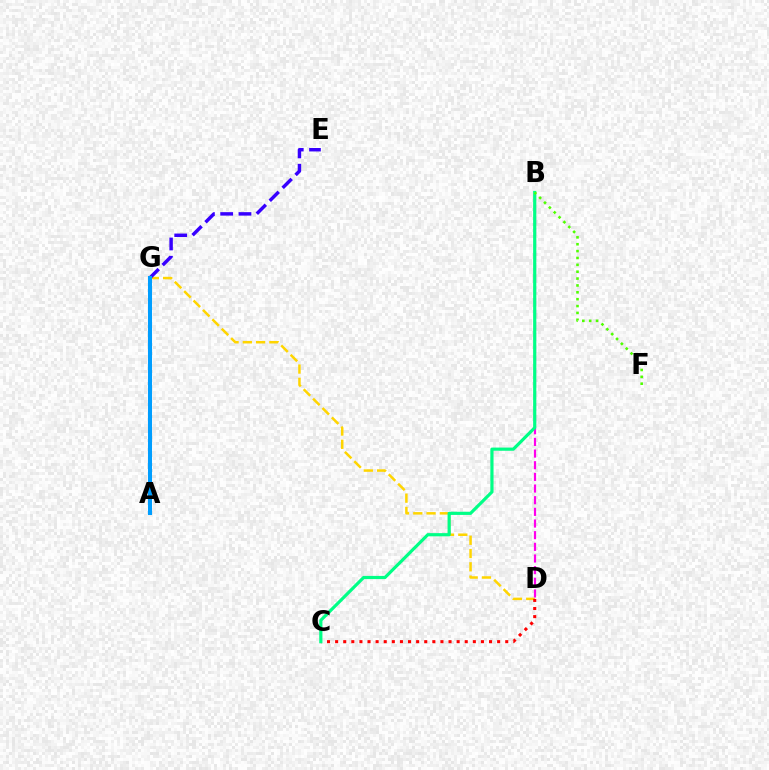{('D', 'G'): [{'color': '#ffd500', 'line_style': 'dashed', 'thickness': 1.8}], ('B', 'D'): [{'color': '#ff00ed', 'line_style': 'dashed', 'thickness': 1.58}], ('E', 'G'): [{'color': '#3700ff', 'line_style': 'dashed', 'thickness': 2.48}], ('C', 'D'): [{'color': '#ff0000', 'line_style': 'dotted', 'thickness': 2.2}], ('B', 'C'): [{'color': '#00ff86', 'line_style': 'solid', 'thickness': 2.29}], ('A', 'G'): [{'color': '#009eff', 'line_style': 'solid', 'thickness': 2.92}], ('B', 'F'): [{'color': '#4fff00', 'line_style': 'dotted', 'thickness': 1.87}]}